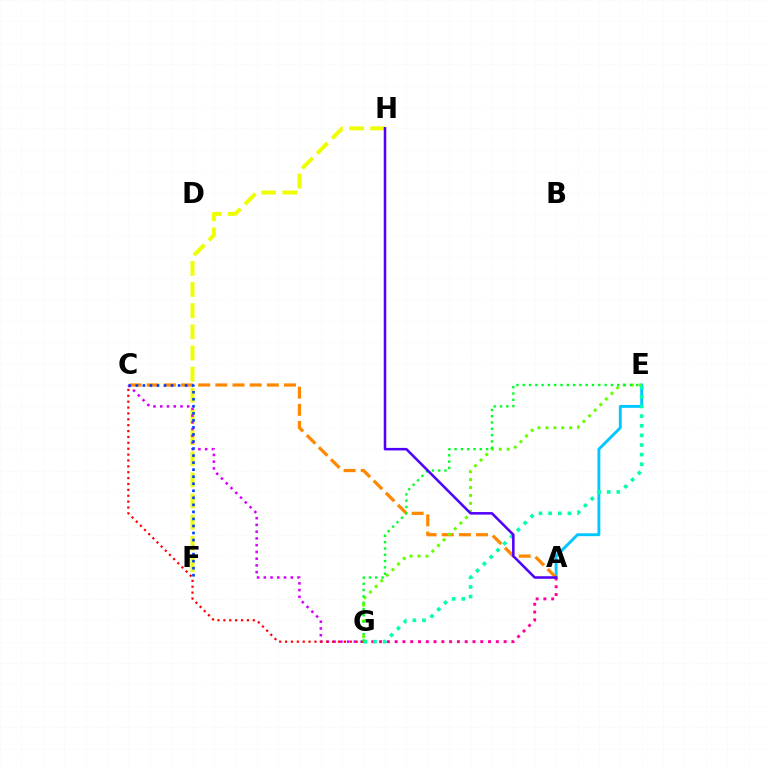{('A', 'E'): [{'color': '#00c7ff', 'line_style': 'solid', 'thickness': 2.08}], ('A', 'G'): [{'color': '#ff00a0', 'line_style': 'dotted', 'thickness': 2.11}], ('F', 'H'): [{'color': '#eeff00', 'line_style': 'dashed', 'thickness': 2.87}], ('C', 'G'): [{'color': '#d600ff', 'line_style': 'dotted', 'thickness': 1.83}, {'color': '#ff0000', 'line_style': 'dotted', 'thickness': 1.6}], ('A', 'C'): [{'color': '#ff8800', 'line_style': 'dashed', 'thickness': 2.33}], ('C', 'F'): [{'color': '#003fff', 'line_style': 'dotted', 'thickness': 1.91}], ('E', 'G'): [{'color': '#66ff00', 'line_style': 'dotted', 'thickness': 2.15}, {'color': '#00ffaf', 'line_style': 'dotted', 'thickness': 2.62}, {'color': '#00ff27', 'line_style': 'dotted', 'thickness': 1.71}], ('A', 'H'): [{'color': '#4f00ff', 'line_style': 'solid', 'thickness': 1.83}]}